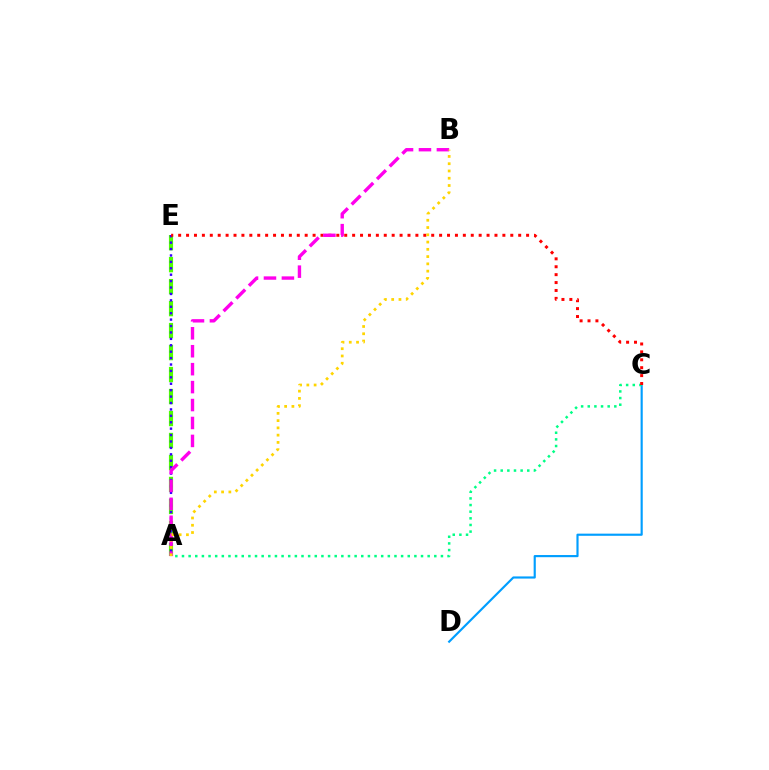{('C', 'D'): [{'color': '#009eff', 'line_style': 'solid', 'thickness': 1.55}], ('A', 'C'): [{'color': '#00ff86', 'line_style': 'dotted', 'thickness': 1.8}], ('A', 'E'): [{'color': '#4fff00', 'line_style': 'dashed', 'thickness': 2.99}, {'color': '#3700ff', 'line_style': 'dotted', 'thickness': 1.74}], ('C', 'E'): [{'color': '#ff0000', 'line_style': 'dotted', 'thickness': 2.15}], ('A', 'B'): [{'color': '#ff00ed', 'line_style': 'dashed', 'thickness': 2.44}, {'color': '#ffd500', 'line_style': 'dotted', 'thickness': 1.97}]}